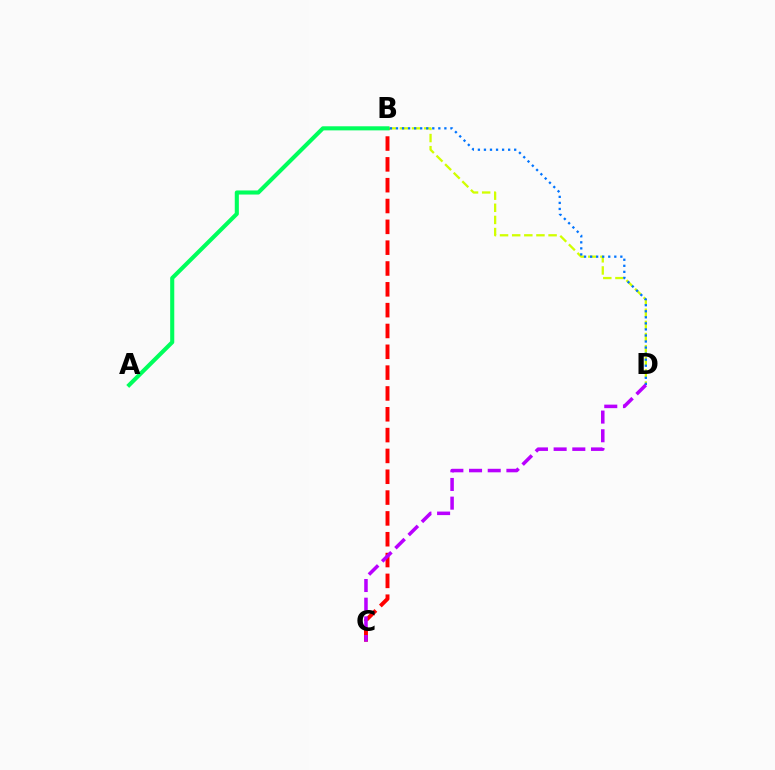{('B', 'D'): [{'color': '#d1ff00', 'line_style': 'dashed', 'thickness': 1.65}, {'color': '#0074ff', 'line_style': 'dotted', 'thickness': 1.64}], ('B', 'C'): [{'color': '#ff0000', 'line_style': 'dashed', 'thickness': 2.83}], ('A', 'B'): [{'color': '#00ff5c', 'line_style': 'solid', 'thickness': 2.94}], ('C', 'D'): [{'color': '#b900ff', 'line_style': 'dashed', 'thickness': 2.54}]}